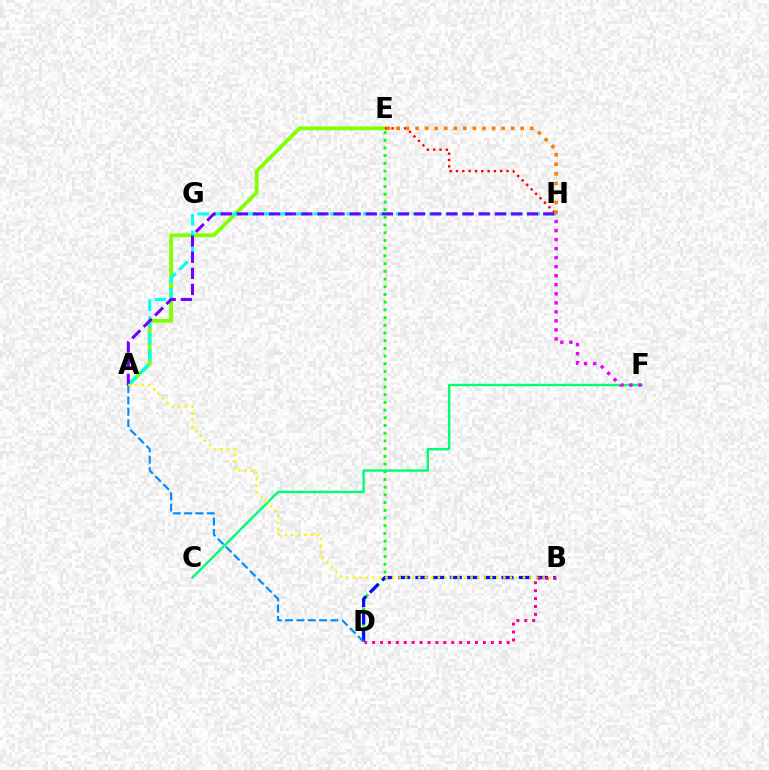{('A', 'E'): [{'color': '#84ff00', 'line_style': 'solid', 'thickness': 2.74}], ('A', 'H'): [{'color': '#00fff6', 'line_style': 'dashed', 'thickness': 2.25}, {'color': '#7200ff', 'line_style': 'dashed', 'thickness': 2.19}], ('D', 'E'): [{'color': '#08ff00', 'line_style': 'dotted', 'thickness': 2.09}], ('C', 'F'): [{'color': '#00ff74', 'line_style': 'solid', 'thickness': 1.73}], ('B', 'D'): [{'color': '#0010ff', 'line_style': 'dashed', 'thickness': 2.34}, {'color': '#ff0094', 'line_style': 'dotted', 'thickness': 2.15}], ('E', 'H'): [{'color': '#ff0000', 'line_style': 'dotted', 'thickness': 1.72}, {'color': '#ff7c00', 'line_style': 'dotted', 'thickness': 2.6}], ('F', 'H'): [{'color': '#ee00ff', 'line_style': 'dotted', 'thickness': 2.45}], ('A', 'D'): [{'color': '#008cff', 'line_style': 'dashed', 'thickness': 1.54}], ('A', 'B'): [{'color': '#fcf500', 'line_style': 'dotted', 'thickness': 1.78}]}